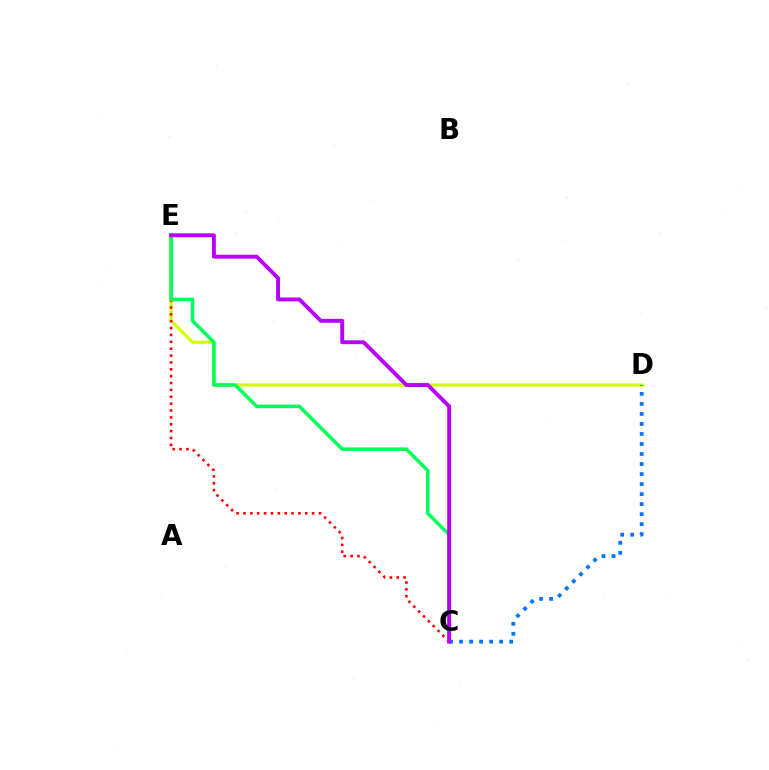{('D', 'E'): [{'color': '#d1ff00', 'line_style': 'solid', 'thickness': 2.31}], ('C', 'D'): [{'color': '#0074ff', 'line_style': 'dotted', 'thickness': 2.72}], ('C', 'E'): [{'color': '#ff0000', 'line_style': 'dotted', 'thickness': 1.87}, {'color': '#00ff5c', 'line_style': 'solid', 'thickness': 2.54}, {'color': '#b900ff', 'line_style': 'solid', 'thickness': 2.81}]}